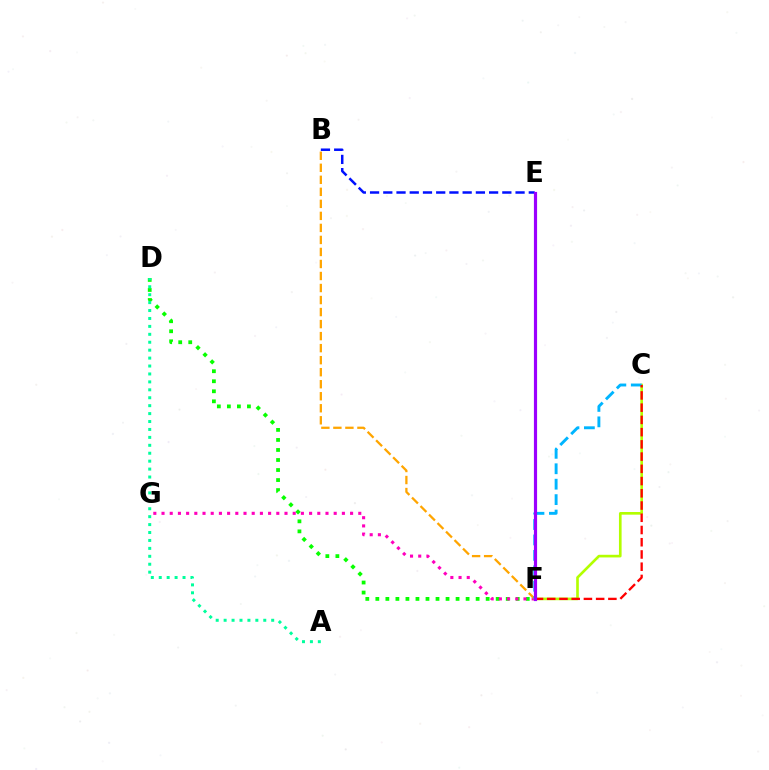{('C', 'F'): [{'color': '#b3ff00', 'line_style': 'solid', 'thickness': 1.91}, {'color': '#00b5ff', 'line_style': 'dashed', 'thickness': 2.1}, {'color': '#ff0000', 'line_style': 'dashed', 'thickness': 1.66}], ('D', 'F'): [{'color': '#08ff00', 'line_style': 'dotted', 'thickness': 2.72}], ('F', 'G'): [{'color': '#ff00bd', 'line_style': 'dotted', 'thickness': 2.23}], ('B', 'F'): [{'color': '#ffa500', 'line_style': 'dashed', 'thickness': 1.63}], ('B', 'E'): [{'color': '#0010ff', 'line_style': 'dashed', 'thickness': 1.8}], ('A', 'D'): [{'color': '#00ff9d', 'line_style': 'dotted', 'thickness': 2.15}], ('E', 'F'): [{'color': '#9b00ff', 'line_style': 'solid', 'thickness': 2.28}]}